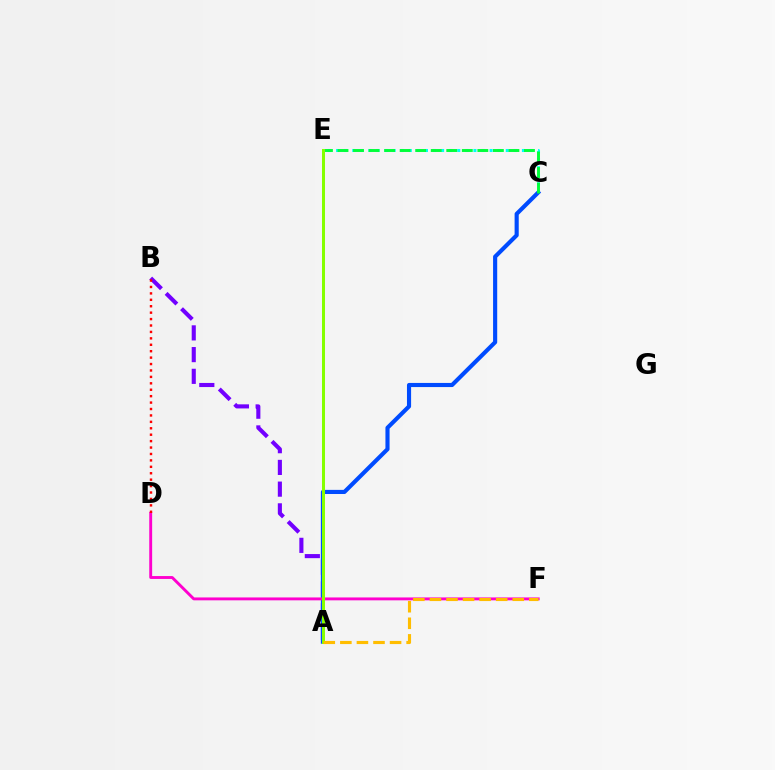{('C', 'E'): [{'color': '#00fff6', 'line_style': 'dotted', 'thickness': 2.2}, {'color': '#00ff39', 'line_style': 'dashed', 'thickness': 2.11}], ('A', 'B'): [{'color': '#7200ff', 'line_style': 'dashed', 'thickness': 2.95}], ('A', 'C'): [{'color': '#004bff', 'line_style': 'solid', 'thickness': 2.97}], ('D', 'F'): [{'color': '#ff00cf', 'line_style': 'solid', 'thickness': 2.08}], ('A', 'E'): [{'color': '#84ff00', 'line_style': 'solid', 'thickness': 2.17}], ('A', 'F'): [{'color': '#ffbd00', 'line_style': 'dashed', 'thickness': 2.25}], ('B', 'D'): [{'color': '#ff0000', 'line_style': 'dotted', 'thickness': 1.75}]}